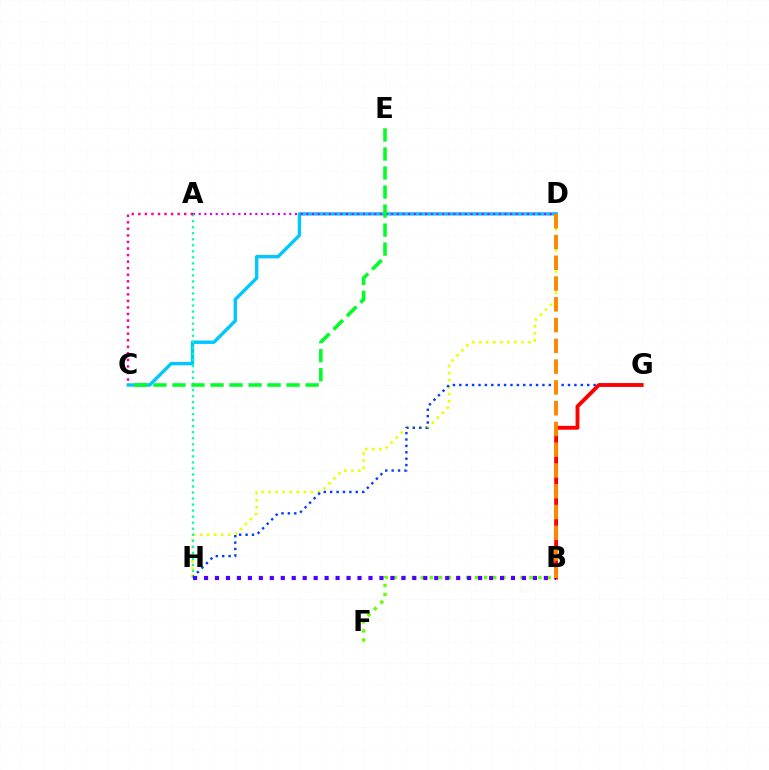{('D', 'H'): [{'color': '#eeff00', 'line_style': 'dotted', 'thickness': 1.92}], ('C', 'D'): [{'color': '#00c7ff', 'line_style': 'solid', 'thickness': 2.44}], ('G', 'H'): [{'color': '#003fff', 'line_style': 'dotted', 'thickness': 1.74}], ('B', 'F'): [{'color': '#66ff00', 'line_style': 'dotted', 'thickness': 2.46}], ('B', 'G'): [{'color': '#ff0000', 'line_style': 'solid', 'thickness': 2.78}], ('A', 'D'): [{'color': '#d600ff', 'line_style': 'dotted', 'thickness': 1.54}], ('A', 'H'): [{'color': '#00ffaf', 'line_style': 'dotted', 'thickness': 1.64}], ('B', 'H'): [{'color': '#4f00ff', 'line_style': 'dotted', 'thickness': 2.98}], ('B', 'D'): [{'color': '#ff8800', 'line_style': 'dashed', 'thickness': 2.82}], ('A', 'C'): [{'color': '#ff00a0', 'line_style': 'dotted', 'thickness': 1.78}], ('C', 'E'): [{'color': '#00ff27', 'line_style': 'dashed', 'thickness': 2.58}]}